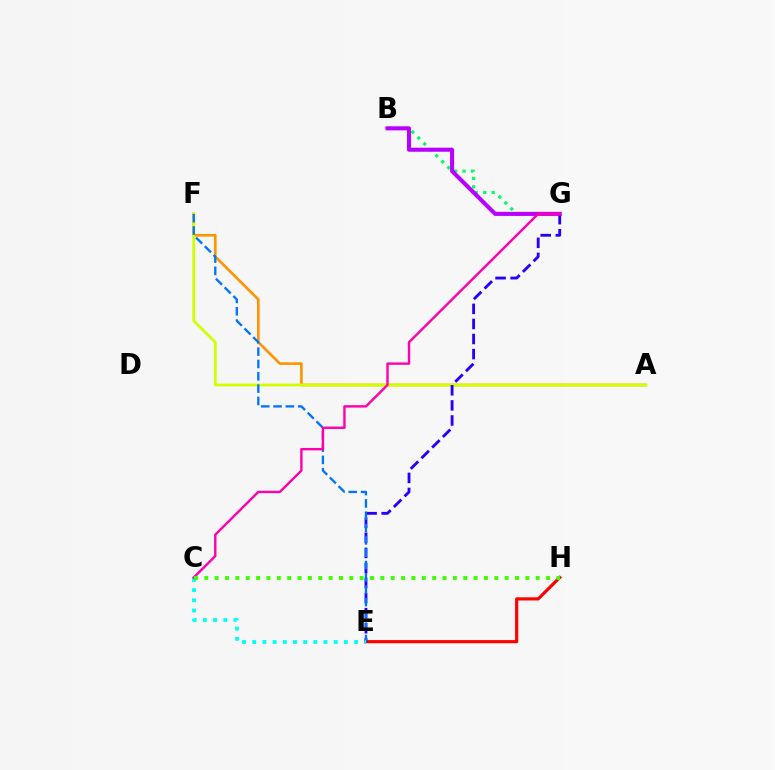{('B', 'G'): [{'color': '#00ff5c', 'line_style': 'dotted', 'thickness': 2.29}, {'color': '#b900ff', 'line_style': 'solid', 'thickness': 2.92}], ('A', 'F'): [{'color': '#ff9400', 'line_style': 'solid', 'thickness': 1.91}, {'color': '#d1ff00', 'line_style': 'solid', 'thickness': 2.01}], ('E', 'H'): [{'color': '#ff0000', 'line_style': 'solid', 'thickness': 2.28}], ('E', 'G'): [{'color': '#2500ff', 'line_style': 'dashed', 'thickness': 2.05}], ('E', 'F'): [{'color': '#0074ff', 'line_style': 'dashed', 'thickness': 1.68}], ('C', 'E'): [{'color': '#00fff6', 'line_style': 'dotted', 'thickness': 2.77}], ('C', 'G'): [{'color': '#ff00ac', 'line_style': 'solid', 'thickness': 1.72}], ('C', 'H'): [{'color': '#3dff00', 'line_style': 'dotted', 'thickness': 2.81}]}